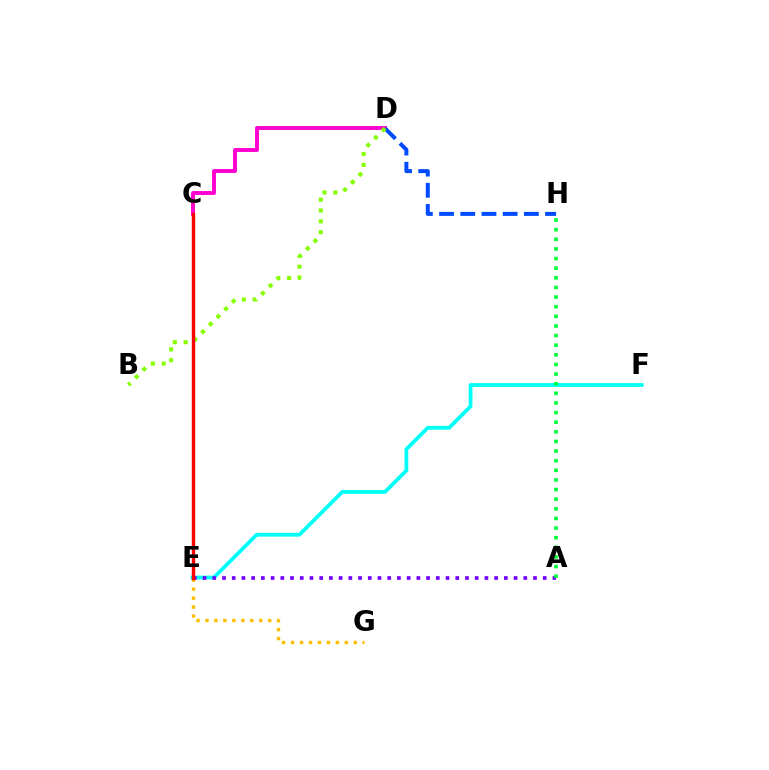{('E', 'G'): [{'color': '#ffbd00', 'line_style': 'dotted', 'thickness': 2.44}], ('E', 'F'): [{'color': '#00fff6', 'line_style': 'solid', 'thickness': 2.72}], ('A', 'E'): [{'color': '#7200ff', 'line_style': 'dotted', 'thickness': 2.64}], ('A', 'H'): [{'color': '#00ff39', 'line_style': 'dotted', 'thickness': 2.61}], ('C', 'D'): [{'color': '#ff00cf', 'line_style': 'solid', 'thickness': 2.82}], ('D', 'H'): [{'color': '#004bff', 'line_style': 'dashed', 'thickness': 2.88}], ('B', 'D'): [{'color': '#84ff00', 'line_style': 'dotted', 'thickness': 2.94}], ('C', 'E'): [{'color': '#ff0000', 'line_style': 'solid', 'thickness': 2.44}]}